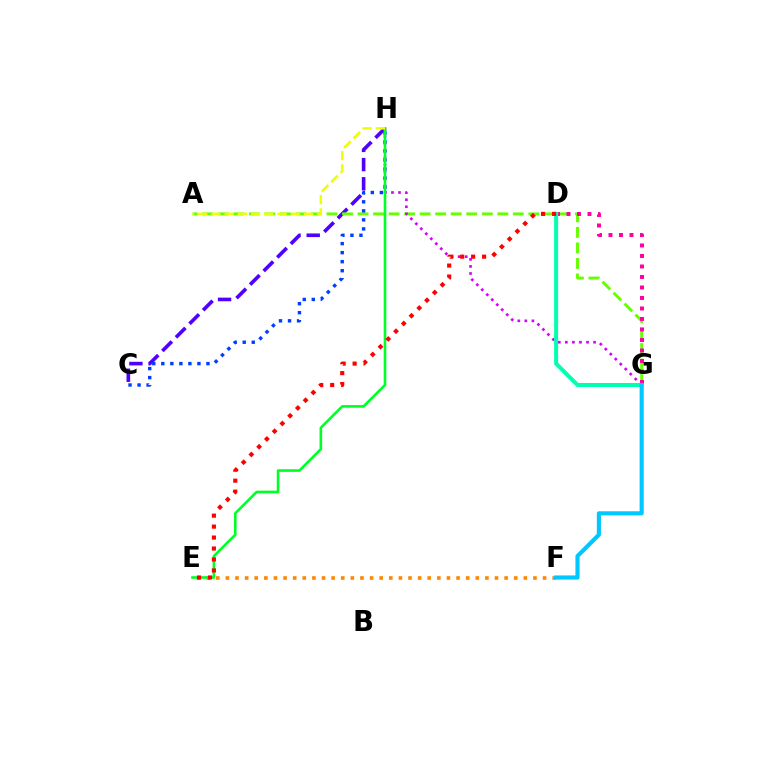{('C', 'H'): [{'color': '#4f00ff', 'line_style': 'dashed', 'thickness': 2.61}, {'color': '#003fff', 'line_style': 'dotted', 'thickness': 2.45}], ('E', 'F'): [{'color': '#ff8800', 'line_style': 'dotted', 'thickness': 2.61}], ('A', 'G'): [{'color': '#66ff00', 'line_style': 'dashed', 'thickness': 2.11}], ('G', 'H'): [{'color': '#d600ff', 'line_style': 'dotted', 'thickness': 1.92}], ('D', 'G'): [{'color': '#ff00a0', 'line_style': 'dotted', 'thickness': 2.85}, {'color': '#00ffaf', 'line_style': 'solid', 'thickness': 2.87}], ('E', 'H'): [{'color': '#00ff27', 'line_style': 'solid', 'thickness': 1.88}], ('D', 'E'): [{'color': '#ff0000', 'line_style': 'dotted', 'thickness': 2.98}], ('A', 'H'): [{'color': '#eeff00', 'line_style': 'dashed', 'thickness': 1.8}], ('F', 'G'): [{'color': '#00c7ff', 'line_style': 'solid', 'thickness': 2.97}]}